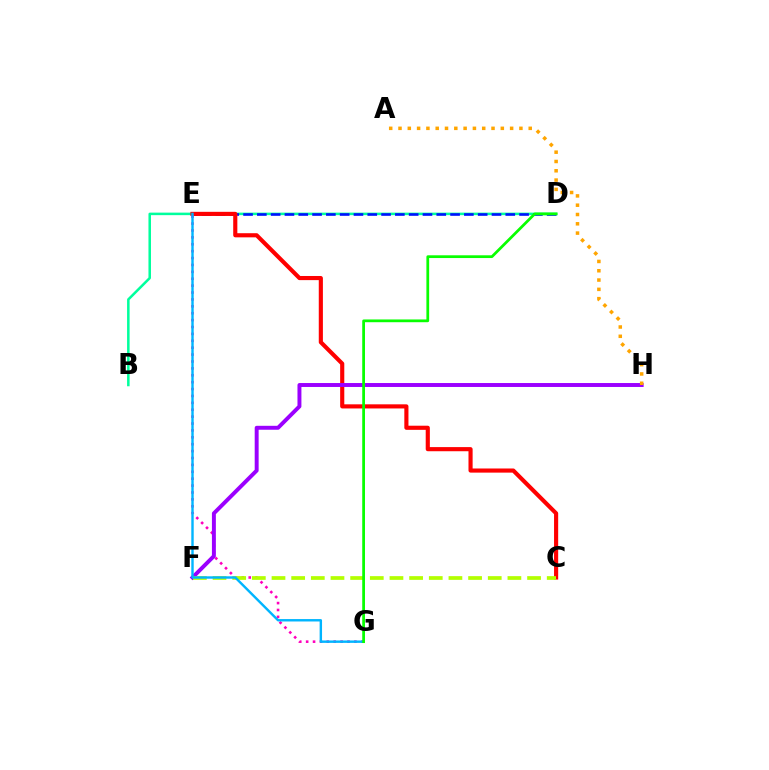{('B', 'D'): [{'color': '#00ff9d', 'line_style': 'solid', 'thickness': 1.82}], ('D', 'E'): [{'color': '#0010ff', 'line_style': 'dashed', 'thickness': 1.87}], ('C', 'E'): [{'color': '#ff0000', 'line_style': 'solid', 'thickness': 2.98}], ('E', 'G'): [{'color': '#ff00bd', 'line_style': 'dotted', 'thickness': 1.87}, {'color': '#00b5ff', 'line_style': 'solid', 'thickness': 1.74}], ('F', 'H'): [{'color': '#9b00ff', 'line_style': 'solid', 'thickness': 2.84}], ('C', 'F'): [{'color': '#b3ff00', 'line_style': 'dashed', 'thickness': 2.67}], ('A', 'H'): [{'color': '#ffa500', 'line_style': 'dotted', 'thickness': 2.53}], ('D', 'G'): [{'color': '#08ff00', 'line_style': 'solid', 'thickness': 1.98}]}